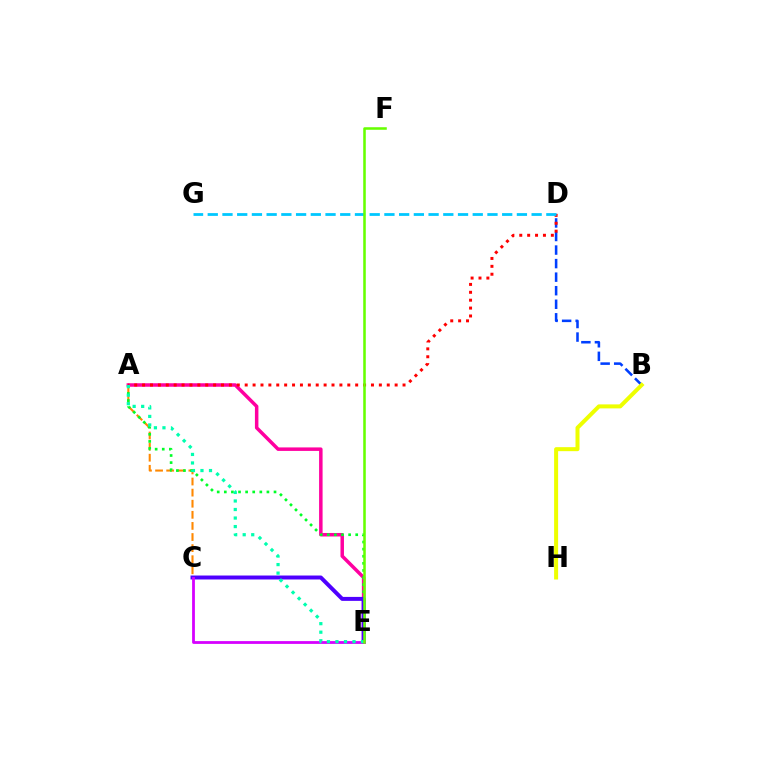{('B', 'D'): [{'color': '#003fff', 'line_style': 'dashed', 'thickness': 1.84}], ('A', 'C'): [{'color': '#ff8800', 'line_style': 'dashed', 'thickness': 1.51}], ('A', 'E'): [{'color': '#ff00a0', 'line_style': 'solid', 'thickness': 2.52}, {'color': '#00ff27', 'line_style': 'dotted', 'thickness': 1.93}, {'color': '#00ffaf', 'line_style': 'dotted', 'thickness': 2.32}], ('A', 'D'): [{'color': '#ff0000', 'line_style': 'dotted', 'thickness': 2.14}], ('D', 'G'): [{'color': '#00c7ff', 'line_style': 'dashed', 'thickness': 2.0}], ('C', 'E'): [{'color': '#4f00ff', 'line_style': 'solid', 'thickness': 2.85}, {'color': '#d600ff', 'line_style': 'solid', 'thickness': 2.01}], ('B', 'H'): [{'color': '#eeff00', 'line_style': 'solid', 'thickness': 2.88}], ('E', 'F'): [{'color': '#66ff00', 'line_style': 'solid', 'thickness': 1.83}]}